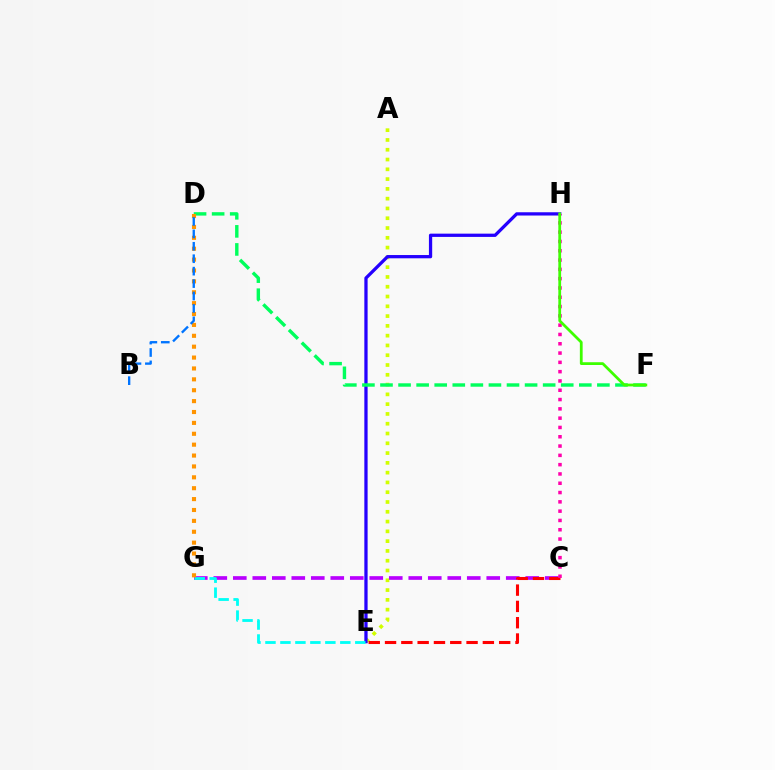{('A', 'E'): [{'color': '#d1ff00', 'line_style': 'dotted', 'thickness': 2.66}], ('E', 'H'): [{'color': '#2500ff', 'line_style': 'solid', 'thickness': 2.35}], ('D', 'F'): [{'color': '#00ff5c', 'line_style': 'dashed', 'thickness': 2.46}], ('C', 'G'): [{'color': '#b900ff', 'line_style': 'dashed', 'thickness': 2.65}], ('E', 'G'): [{'color': '#00fff6', 'line_style': 'dashed', 'thickness': 2.03}], ('C', 'E'): [{'color': '#ff0000', 'line_style': 'dashed', 'thickness': 2.21}], ('C', 'H'): [{'color': '#ff00ac', 'line_style': 'dotted', 'thickness': 2.53}], ('F', 'H'): [{'color': '#3dff00', 'line_style': 'solid', 'thickness': 2.0}], ('D', 'G'): [{'color': '#ff9400', 'line_style': 'dotted', 'thickness': 2.96}], ('B', 'D'): [{'color': '#0074ff', 'line_style': 'dashed', 'thickness': 1.69}]}